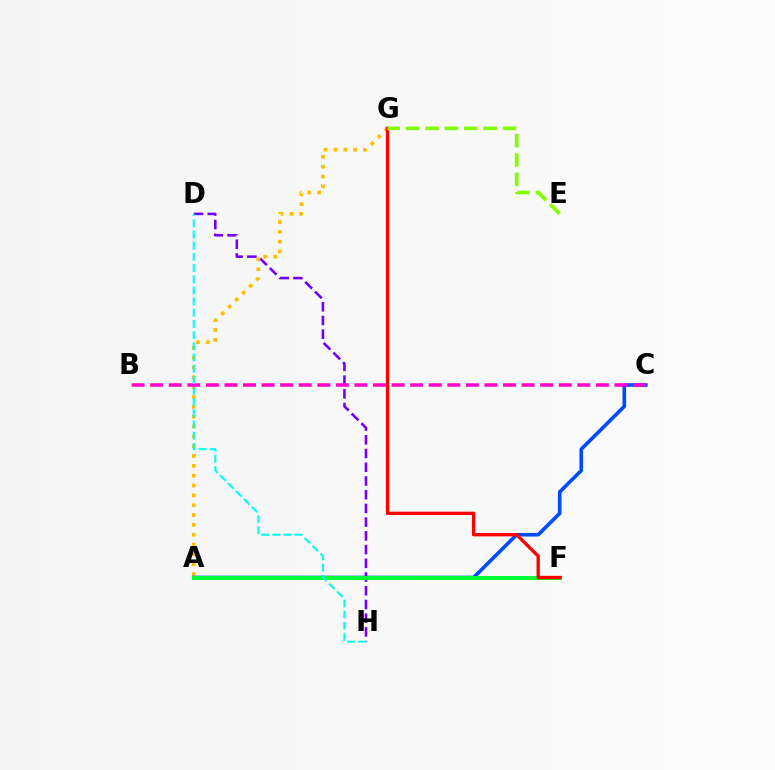{('D', 'H'): [{'color': '#7200ff', 'line_style': 'dashed', 'thickness': 1.86}, {'color': '#00fff6', 'line_style': 'dashed', 'thickness': 1.52}], ('A', 'G'): [{'color': '#ffbd00', 'line_style': 'dotted', 'thickness': 2.67}], ('A', 'C'): [{'color': '#004bff', 'line_style': 'solid', 'thickness': 2.61}], ('A', 'F'): [{'color': '#00ff39', 'line_style': 'solid', 'thickness': 2.89}], ('F', 'G'): [{'color': '#ff0000', 'line_style': 'solid', 'thickness': 2.4}], ('B', 'C'): [{'color': '#ff00cf', 'line_style': 'dashed', 'thickness': 2.52}], ('E', 'G'): [{'color': '#84ff00', 'line_style': 'dashed', 'thickness': 2.64}]}